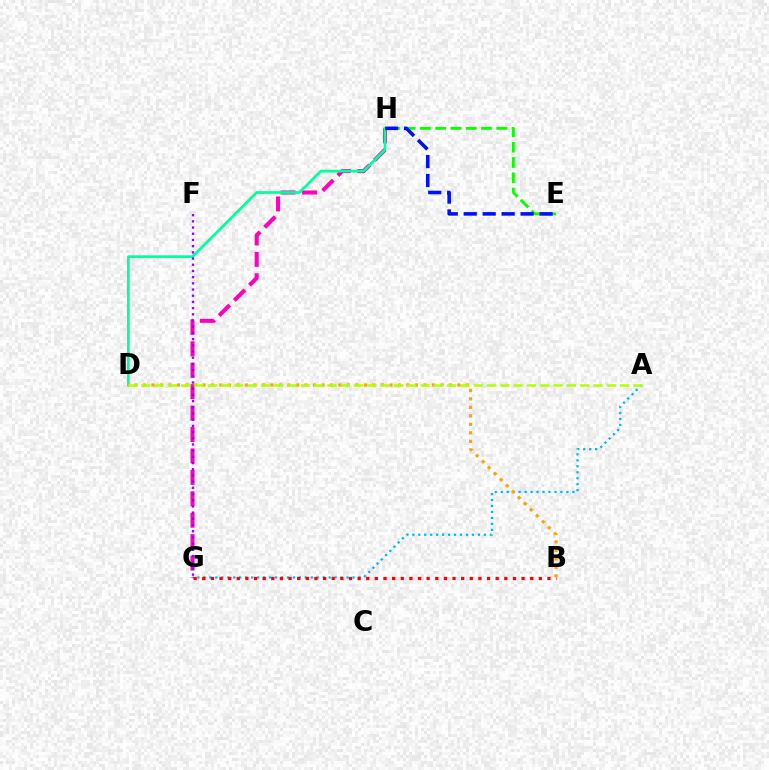{('A', 'G'): [{'color': '#00b5ff', 'line_style': 'dotted', 'thickness': 1.62}], ('E', 'H'): [{'color': '#08ff00', 'line_style': 'dashed', 'thickness': 2.07}, {'color': '#0010ff', 'line_style': 'dashed', 'thickness': 2.57}], ('G', 'H'): [{'color': '#ff00bd', 'line_style': 'dashed', 'thickness': 2.91}], ('D', 'H'): [{'color': '#00ff9d', 'line_style': 'solid', 'thickness': 1.96}], ('F', 'G'): [{'color': '#9b00ff', 'line_style': 'dotted', 'thickness': 1.68}], ('B', 'G'): [{'color': '#ff0000', 'line_style': 'dotted', 'thickness': 2.34}], ('B', 'D'): [{'color': '#ffa500', 'line_style': 'dotted', 'thickness': 2.31}], ('A', 'D'): [{'color': '#b3ff00', 'line_style': 'dashed', 'thickness': 1.81}]}